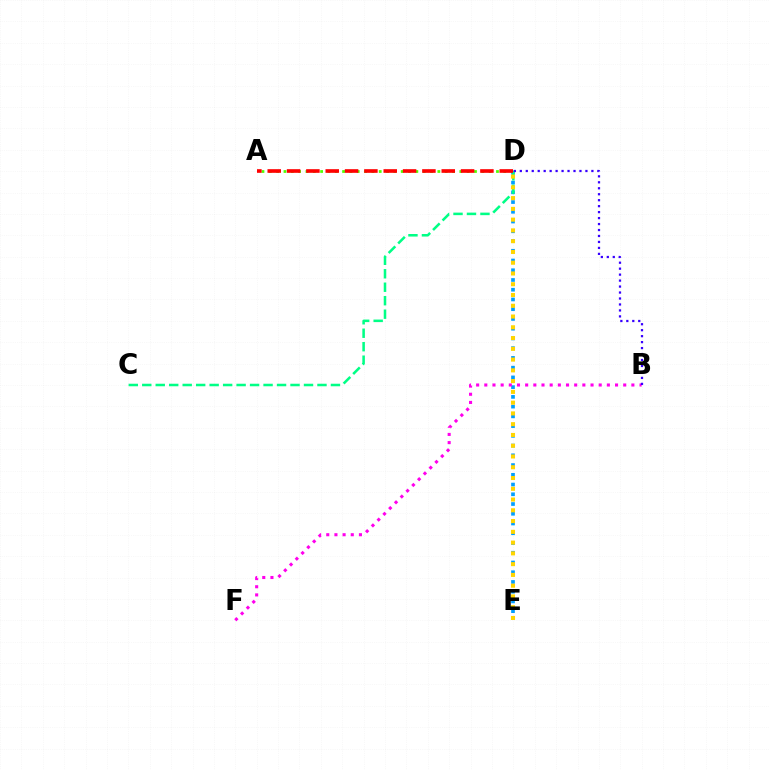{('D', 'E'): [{'color': '#009eff', 'line_style': 'dotted', 'thickness': 2.65}, {'color': '#ffd500', 'line_style': 'dotted', 'thickness': 2.93}], ('A', 'D'): [{'color': '#4fff00', 'line_style': 'dotted', 'thickness': 1.99}, {'color': '#ff0000', 'line_style': 'dashed', 'thickness': 2.63}], ('C', 'D'): [{'color': '#00ff86', 'line_style': 'dashed', 'thickness': 1.83}], ('B', 'F'): [{'color': '#ff00ed', 'line_style': 'dotted', 'thickness': 2.22}], ('B', 'D'): [{'color': '#3700ff', 'line_style': 'dotted', 'thickness': 1.62}]}